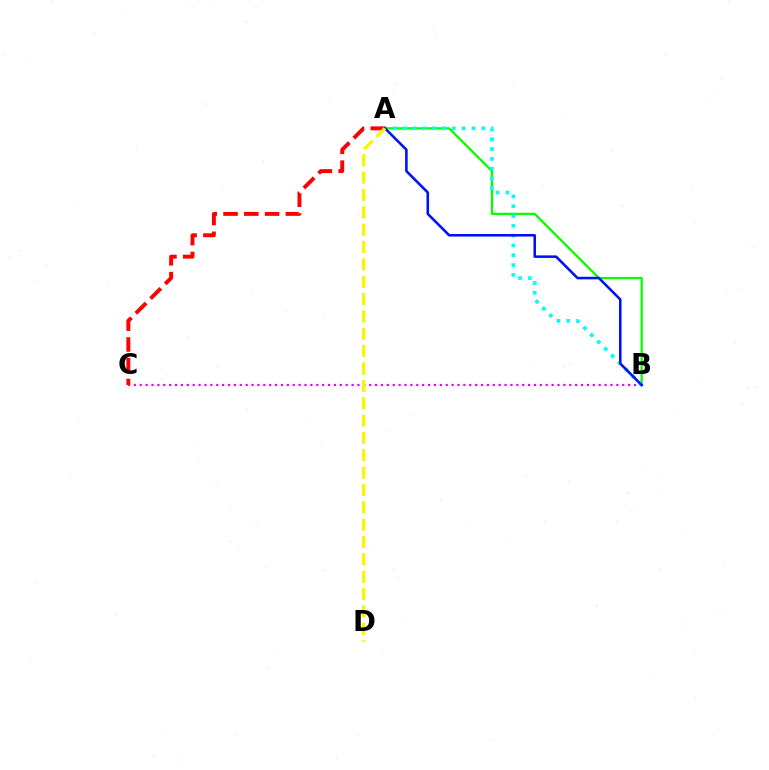{('B', 'C'): [{'color': '#ee00ff', 'line_style': 'dotted', 'thickness': 1.6}], ('A', 'B'): [{'color': '#08ff00', 'line_style': 'solid', 'thickness': 1.64}, {'color': '#00fff6', 'line_style': 'dotted', 'thickness': 2.67}, {'color': '#0010ff', 'line_style': 'solid', 'thickness': 1.85}], ('A', 'C'): [{'color': '#ff0000', 'line_style': 'dashed', 'thickness': 2.82}], ('A', 'D'): [{'color': '#fcf500', 'line_style': 'dashed', 'thickness': 2.36}]}